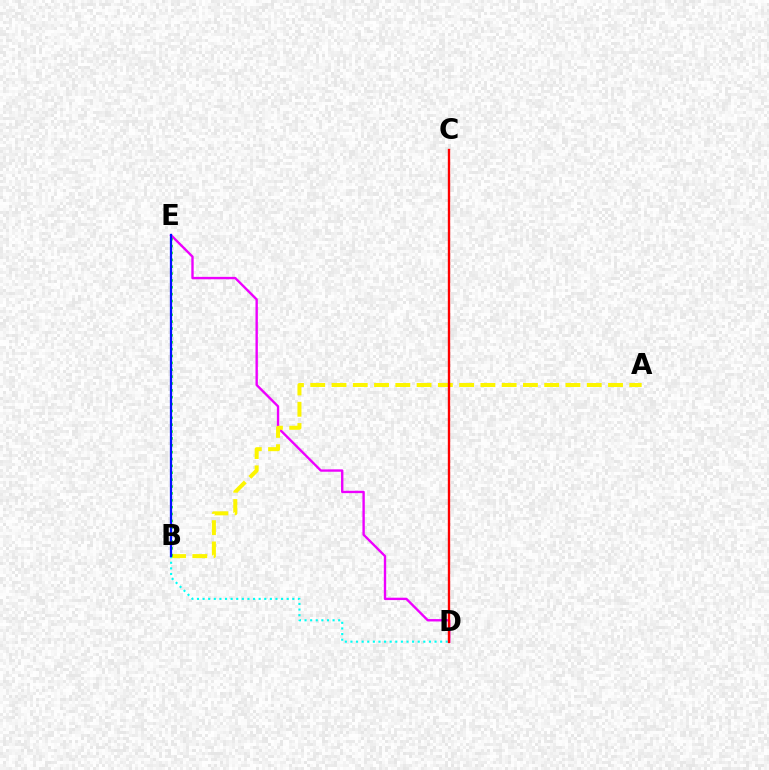{('D', 'E'): [{'color': '#ee00ff', 'line_style': 'solid', 'thickness': 1.71}], ('A', 'B'): [{'color': '#fcf500', 'line_style': 'dashed', 'thickness': 2.89}], ('B', 'D'): [{'color': '#00fff6', 'line_style': 'dotted', 'thickness': 1.52}], ('C', 'D'): [{'color': '#ff0000', 'line_style': 'solid', 'thickness': 1.7}], ('B', 'E'): [{'color': '#08ff00', 'line_style': 'dotted', 'thickness': 1.87}, {'color': '#0010ff', 'line_style': 'solid', 'thickness': 1.63}]}